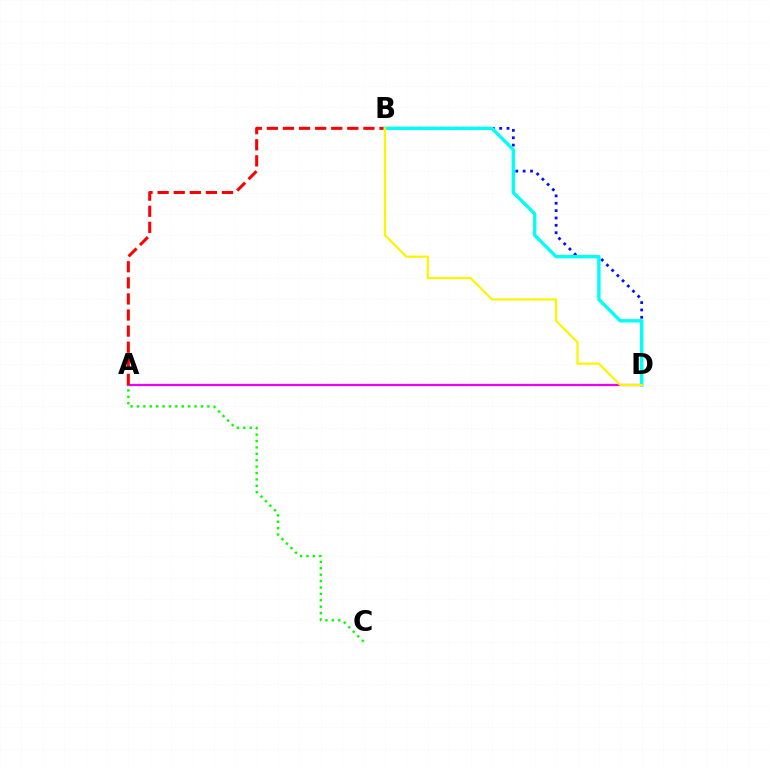{('A', 'D'): [{'color': '#ee00ff', 'line_style': 'solid', 'thickness': 1.6}], ('A', 'C'): [{'color': '#08ff00', 'line_style': 'dotted', 'thickness': 1.74}], ('B', 'D'): [{'color': '#0010ff', 'line_style': 'dotted', 'thickness': 2.0}, {'color': '#00fff6', 'line_style': 'solid', 'thickness': 2.44}, {'color': '#fcf500', 'line_style': 'solid', 'thickness': 1.6}], ('A', 'B'): [{'color': '#ff0000', 'line_style': 'dashed', 'thickness': 2.19}]}